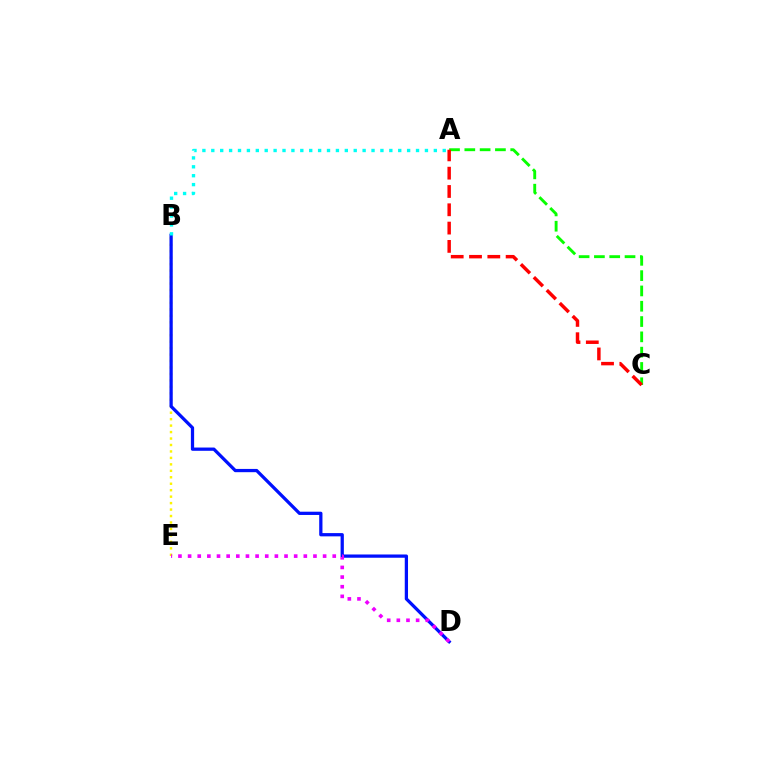{('A', 'C'): [{'color': '#08ff00', 'line_style': 'dashed', 'thickness': 2.08}, {'color': '#ff0000', 'line_style': 'dashed', 'thickness': 2.49}], ('B', 'E'): [{'color': '#fcf500', 'line_style': 'dotted', 'thickness': 1.75}], ('B', 'D'): [{'color': '#0010ff', 'line_style': 'solid', 'thickness': 2.35}], ('D', 'E'): [{'color': '#ee00ff', 'line_style': 'dotted', 'thickness': 2.62}], ('A', 'B'): [{'color': '#00fff6', 'line_style': 'dotted', 'thickness': 2.42}]}